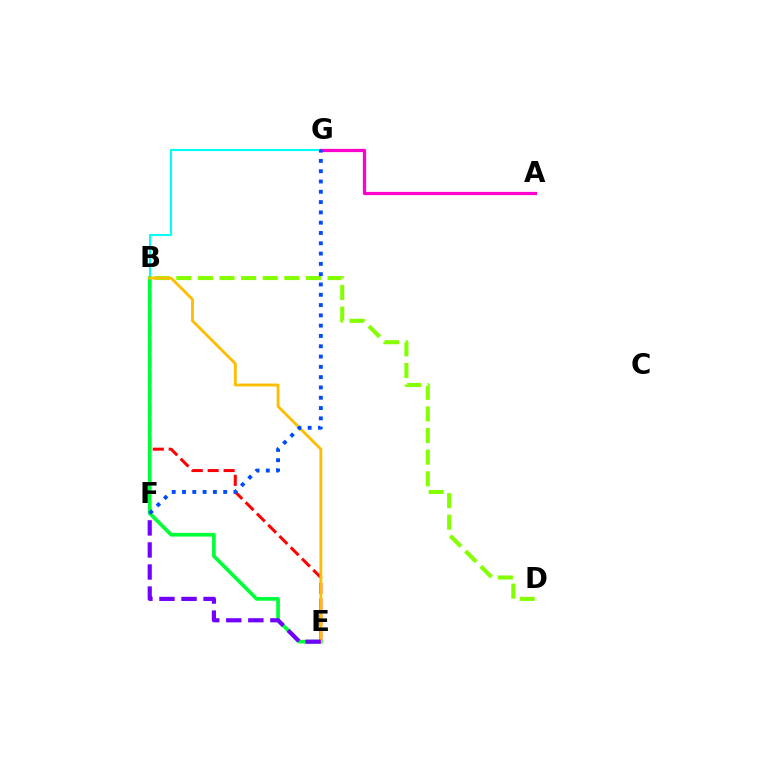{('B', 'G'): [{'color': '#00fff6', 'line_style': 'solid', 'thickness': 1.52}], ('B', 'E'): [{'color': '#ff0000', 'line_style': 'dashed', 'thickness': 2.16}, {'color': '#00ff39', 'line_style': 'solid', 'thickness': 2.66}, {'color': '#ffbd00', 'line_style': 'solid', 'thickness': 2.05}], ('B', 'D'): [{'color': '#84ff00', 'line_style': 'dashed', 'thickness': 2.94}], ('A', 'G'): [{'color': '#ff00cf', 'line_style': 'solid', 'thickness': 2.34}], ('F', 'G'): [{'color': '#004bff', 'line_style': 'dotted', 'thickness': 2.8}], ('E', 'F'): [{'color': '#7200ff', 'line_style': 'dashed', 'thickness': 3.0}]}